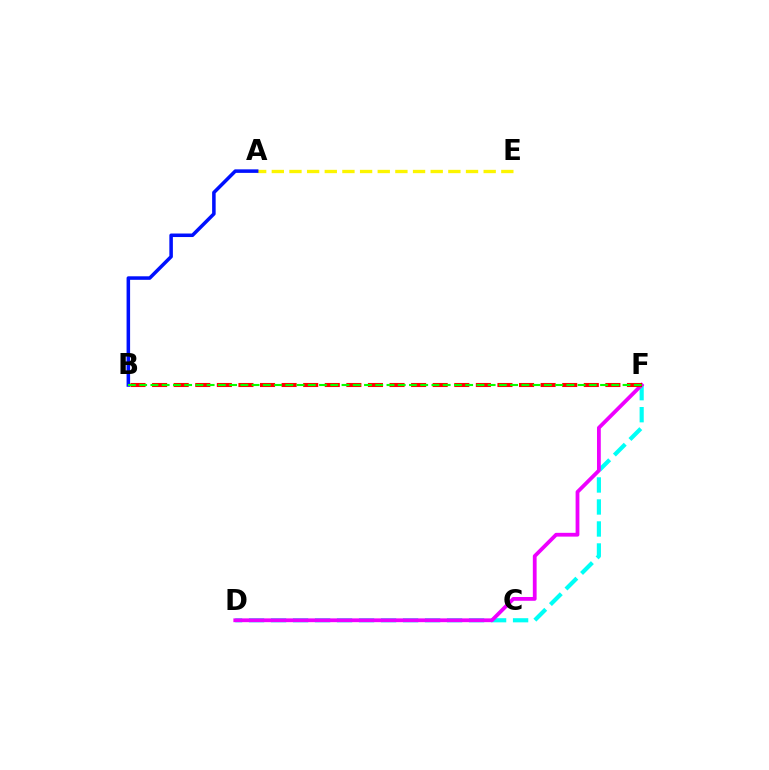{('D', 'F'): [{'color': '#00fff6', 'line_style': 'dashed', 'thickness': 2.99}, {'color': '#ee00ff', 'line_style': 'solid', 'thickness': 2.73}], ('A', 'E'): [{'color': '#fcf500', 'line_style': 'dashed', 'thickness': 2.4}], ('A', 'B'): [{'color': '#0010ff', 'line_style': 'solid', 'thickness': 2.54}], ('B', 'F'): [{'color': '#ff0000', 'line_style': 'dashed', 'thickness': 2.93}, {'color': '#08ff00', 'line_style': 'dashed', 'thickness': 1.53}]}